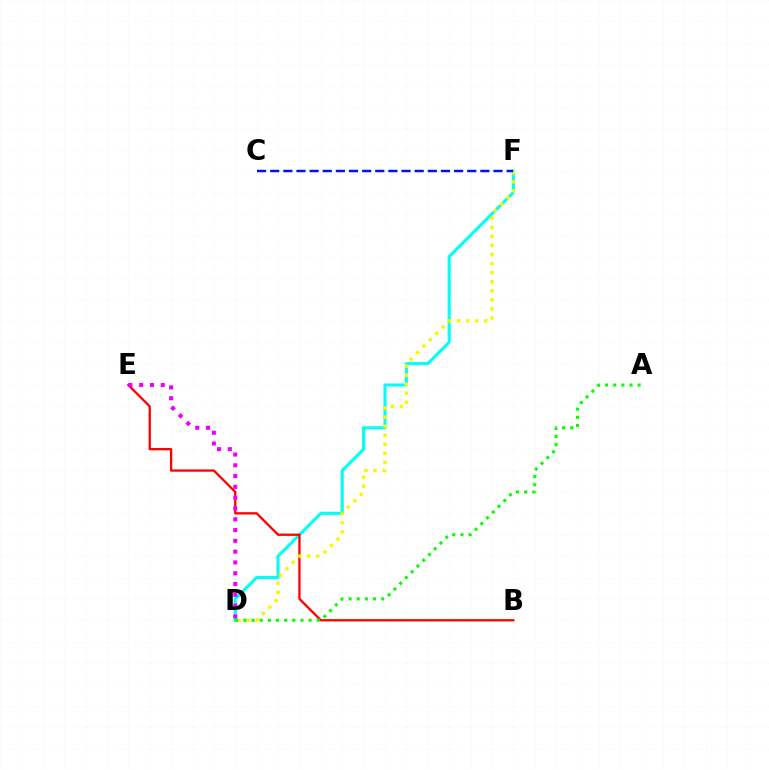{('D', 'F'): [{'color': '#00fff6', 'line_style': 'solid', 'thickness': 2.22}, {'color': '#fcf500', 'line_style': 'dotted', 'thickness': 2.46}], ('B', 'E'): [{'color': '#ff0000', 'line_style': 'solid', 'thickness': 1.66}], ('A', 'D'): [{'color': '#08ff00', 'line_style': 'dotted', 'thickness': 2.21}], ('C', 'F'): [{'color': '#0010ff', 'line_style': 'dashed', 'thickness': 1.78}], ('D', 'E'): [{'color': '#ee00ff', 'line_style': 'dotted', 'thickness': 2.93}]}